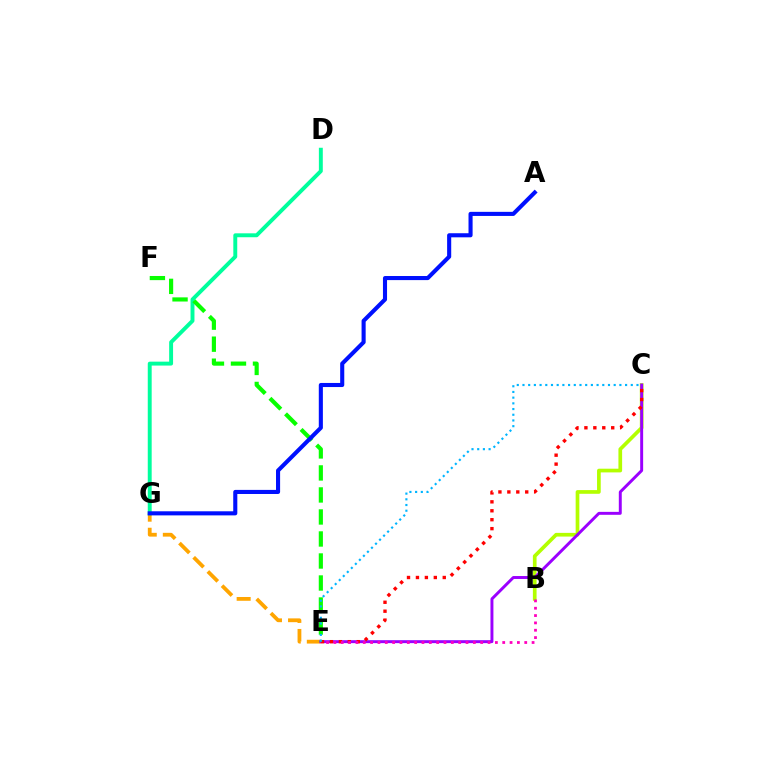{('E', 'G'): [{'color': '#ffa500', 'line_style': 'dashed', 'thickness': 2.73}], ('B', 'C'): [{'color': '#b3ff00', 'line_style': 'solid', 'thickness': 2.66}], ('C', 'E'): [{'color': '#9b00ff', 'line_style': 'solid', 'thickness': 2.12}, {'color': '#ff0000', 'line_style': 'dotted', 'thickness': 2.43}, {'color': '#00b5ff', 'line_style': 'dotted', 'thickness': 1.55}], ('D', 'G'): [{'color': '#00ff9d', 'line_style': 'solid', 'thickness': 2.82}], ('B', 'E'): [{'color': '#ff00bd', 'line_style': 'dotted', 'thickness': 1.99}], ('E', 'F'): [{'color': '#08ff00', 'line_style': 'dashed', 'thickness': 2.99}], ('A', 'G'): [{'color': '#0010ff', 'line_style': 'solid', 'thickness': 2.94}]}